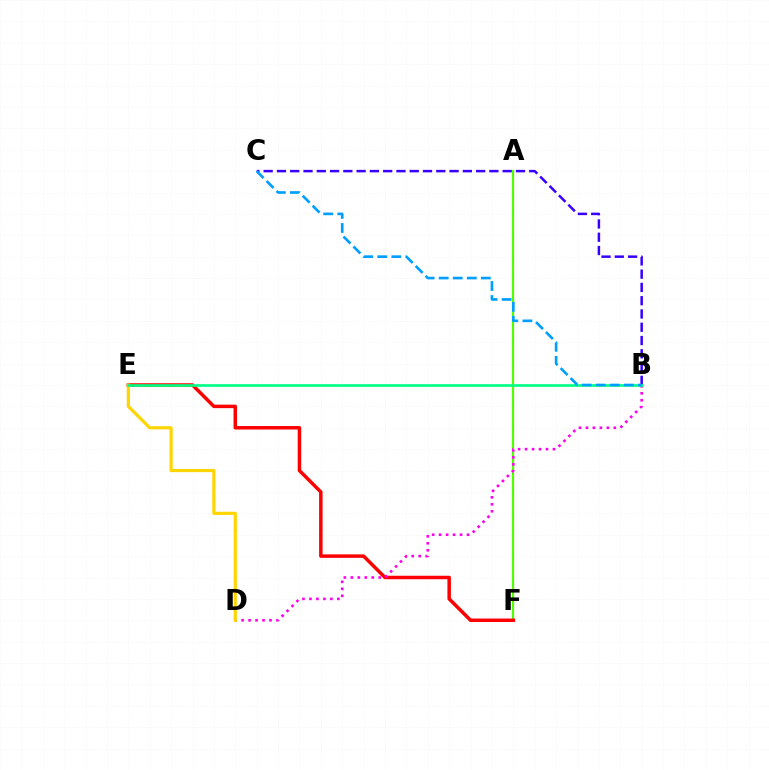{('A', 'F'): [{'color': '#4fff00', 'line_style': 'solid', 'thickness': 1.6}], ('B', 'C'): [{'color': '#3700ff', 'line_style': 'dashed', 'thickness': 1.8}, {'color': '#009eff', 'line_style': 'dashed', 'thickness': 1.91}], ('E', 'F'): [{'color': '#ff0000', 'line_style': 'solid', 'thickness': 2.51}], ('B', 'D'): [{'color': '#ff00ed', 'line_style': 'dotted', 'thickness': 1.89}], ('D', 'E'): [{'color': '#ffd500', 'line_style': 'solid', 'thickness': 2.28}], ('B', 'E'): [{'color': '#00ff86', 'line_style': 'solid', 'thickness': 1.91}]}